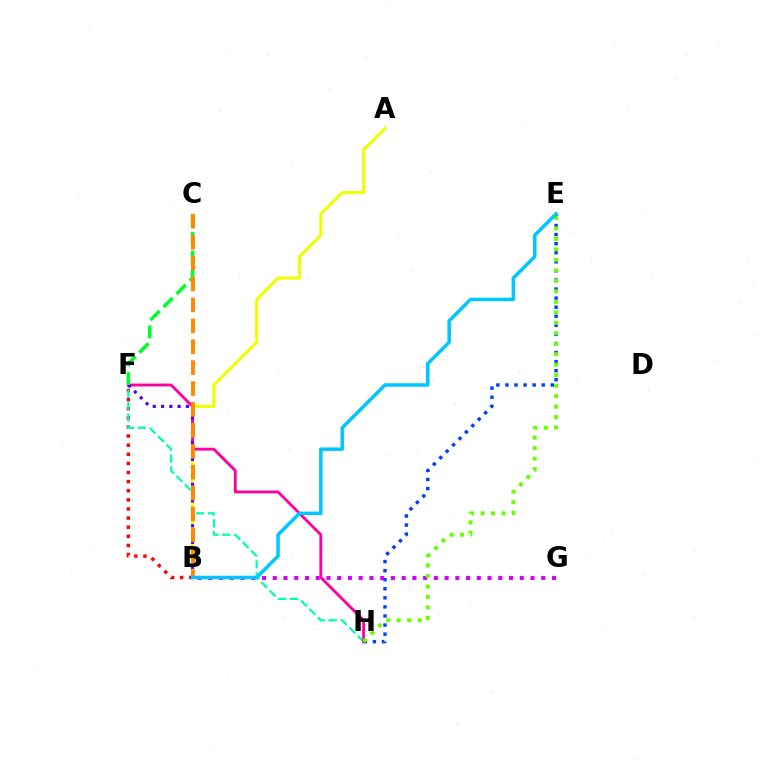{('B', 'F'): [{'color': '#ff0000', 'line_style': 'dotted', 'thickness': 2.48}, {'color': '#4f00ff', 'line_style': 'dotted', 'thickness': 2.25}], ('F', 'H'): [{'color': '#00ffaf', 'line_style': 'dashed', 'thickness': 1.61}, {'color': '#ff00a0', 'line_style': 'solid', 'thickness': 2.05}], ('E', 'H'): [{'color': '#003fff', 'line_style': 'dotted', 'thickness': 2.46}, {'color': '#66ff00', 'line_style': 'dotted', 'thickness': 2.85}], ('A', 'B'): [{'color': '#eeff00', 'line_style': 'solid', 'thickness': 2.22}], ('B', 'G'): [{'color': '#d600ff', 'line_style': 'dotted', 'thickness': 2.92}], ('C', 'F'): [{'color': '#00ff27', 'line_style': 'dashed', 'thickness': 2.52}], ('B', 'C'): [{'color': '#ff8800', 'line_style': 'dashed', 'thickness': 2.84}], ('B', 'E'): [{'color': '#00c7ff', 'line_style': 'solid', 'thickness': 2.53}]}